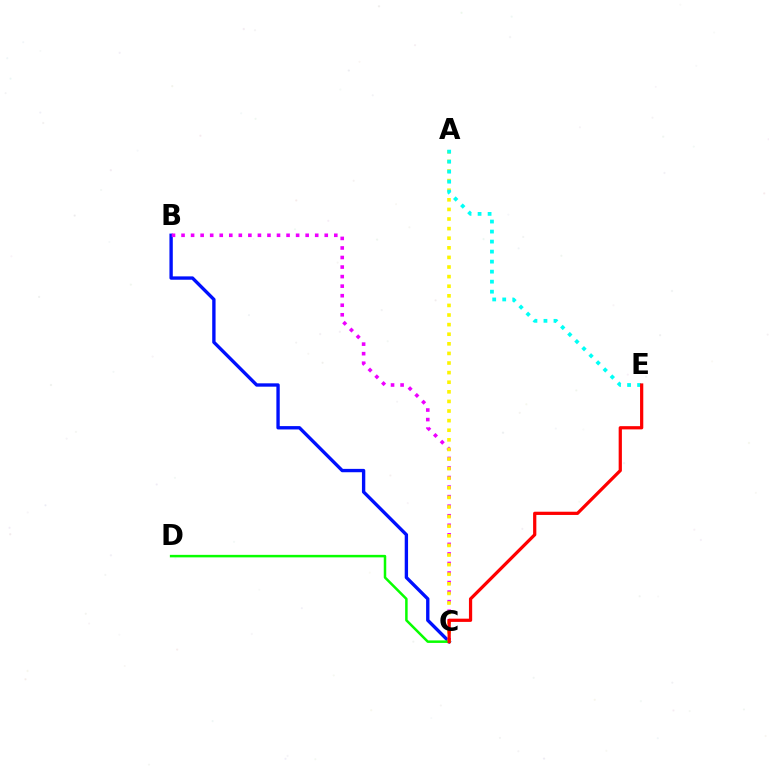{('B', 'C'): [{'color': '#0010ff', 'line_style': 'solid', 'thickness': 2.42}, {'color': '#ee00ff', 'line_style': 'dotted', 'thickness': 2.59}], ('A', 'C'): [{'color': '#fcf500', 'line_style': 'dotted', 'thickness': 2.61}], ('C', 'D'): [{'color': '#08ff00', 'line_style': 'solid', 'thickness': 1.8}], ('A', 'E'): [{'color': '#00fff6', 'line_style': 'dotted', 'thickness': 2.72}], ('C', 'E'): [{'color': '#ff0000', 'line_style': 'solid', 'thickness': 2.33}]}